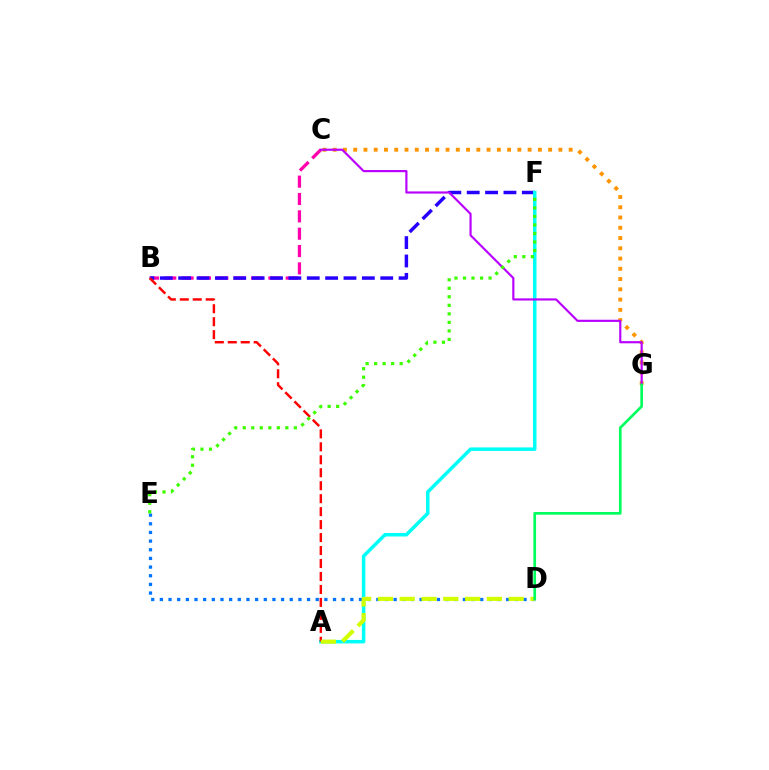{('B', 'C'): [{'color': '#ff00ac', 'line_style': 'dashed', 'thickness': 2.36}], ('B', 'F'): [{'color': '#2500ff', 'line_style': 'dashed', 'thickness': 2.5}], ('A', 'F'): [{'color': '#00fff6', 'line_style': 'solid', 'thickness': 2.52}], ('D', 'E'): [{'color': '#0074ff', 'line_style': 'dotted', 'thickness': 2.35}], ('C', 'G'): [{'color': '#ff9400', 'line_style': 'dotted', 'thickness': 2.79}, {'color': '#b900ff', 'line_style': 'solid', 'thickness': 1.56}], ('A', 'B'): [{'color': '#ff0000', 'line_style': 'dashed', 'thickness': 1.76}], ('E', 'F'): [{'color': '#3dff00', 'line_style': 'dotted', 'thickness': 2.32}], ('A', 'D'): [{'color': '#d1ff00', 'line_style': 'dashed', 'thickness': 2.96}], ('D', 'G'): [{'color': '#00ff5c', 'line_style': 'solid', 'thickness': 1.93}]}